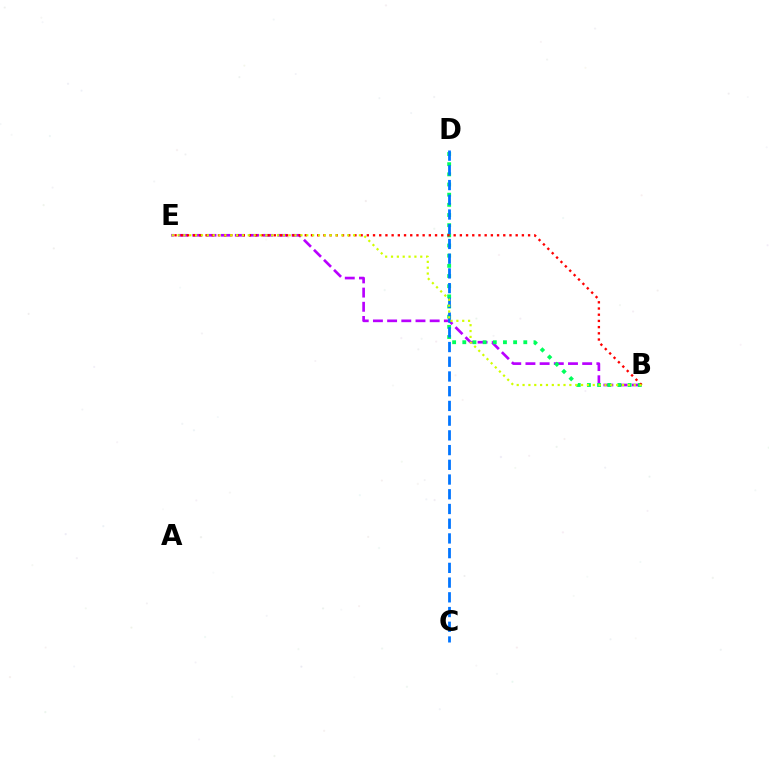{('B', 'E'): [{'color': '#b900ff', 'line_style': 'dashed', 'thickness': 1.93}, {'color': '#ff0000', 'line_style': 'dotted', 'thickness': 1.69}, {'color': '#d1ff00', 'line_style': 'dotted', 'thickness': 1.59}], ('B', 'D'): [{'color': '#00ff5c', 'line_style': 'dotted', 'thickness': 2.76}], ('C', 'D'): [{'color': '#0074ff', 'line_style': 'dashed', 'thickness': 2.0}]}